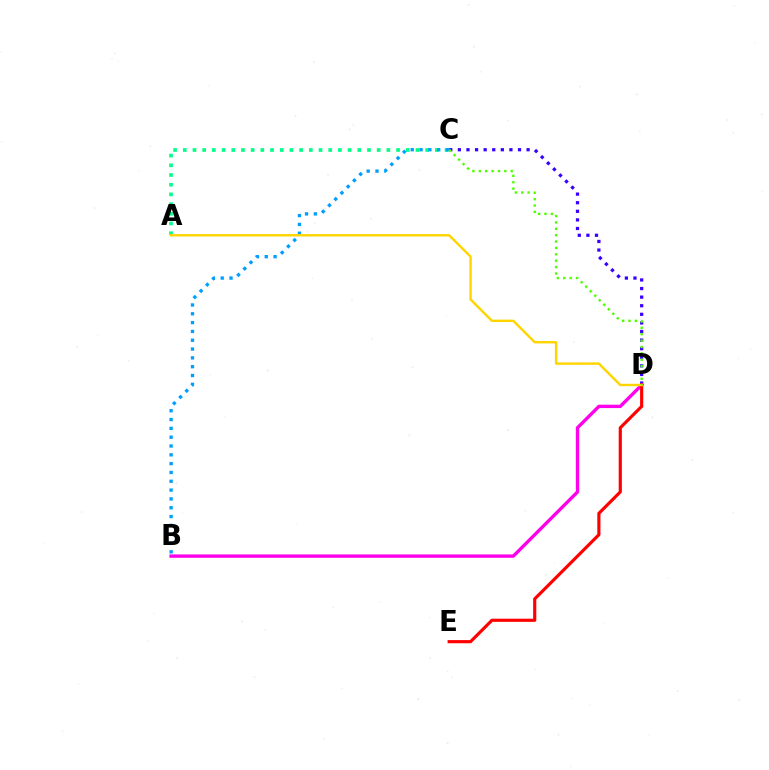{('C', 'D'): [{'color': '#3700ff', 'line_style': 'dotted', 'thickness': 2.33}, {'color': '#4fff00', 'line_style': 'dotted', 'thickness': 1.73}], ('A', 'C'): [{'color': '#00ff86', 'line_style': 'dotted', 'thickness': 2.63}], ('B', 'C'): [{'color': '#009eff', 'line_style': 'dotted', 'thickness': 2.4}], ('B', 'D'): [{'color': '#ff00ed', 'line_style': 'solid', 'thickness': 2.43}], ('D', 'E'): [{'color': '#ff0000', 'line_style': 'solid', 'thickness': 2.27}], ('A', 'D'): [{'color': '#ffd500', 'line_style': 'solid', 'thickness': 1.74}]}